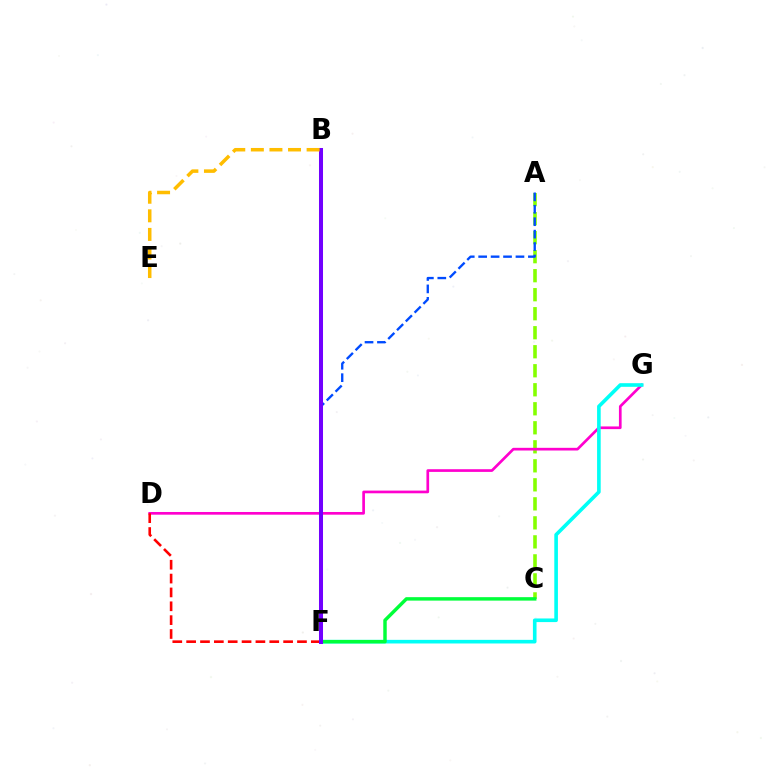{('A', 'C'): [{'color': '#84ff00', 'line_style': 'dashed', 'thickness': 2.58}], ('D', 'G'): [{'color': '#ff00cf', 'line_style': 'solid', 'thickness': 1.93}], ('F', 'G'): [{'color': '#00fff6', 'line_style': 'solid', 'thickness': 2.61}], ('A', 'F'): [{'color': '#004bff', 'line_style': 'dashed', 'thickness': 1.69}], ('C', 'F'): [{'color': '#00ff39', 'line_style': 'solid', 'thickness': 2.48}], ('D', 'F'): [{'color': '#ff0000', 'line_style': 'dashed', 'thickness': 1.88}], ('B', 'F'): [{'color': '#7200ff', 'line_style': 'solid', 'thickness': 2.89}], ('B', 'E'): [{'color': '#ffbd00', 'line_style': 'dashed', 'thickness': 2.52}]}